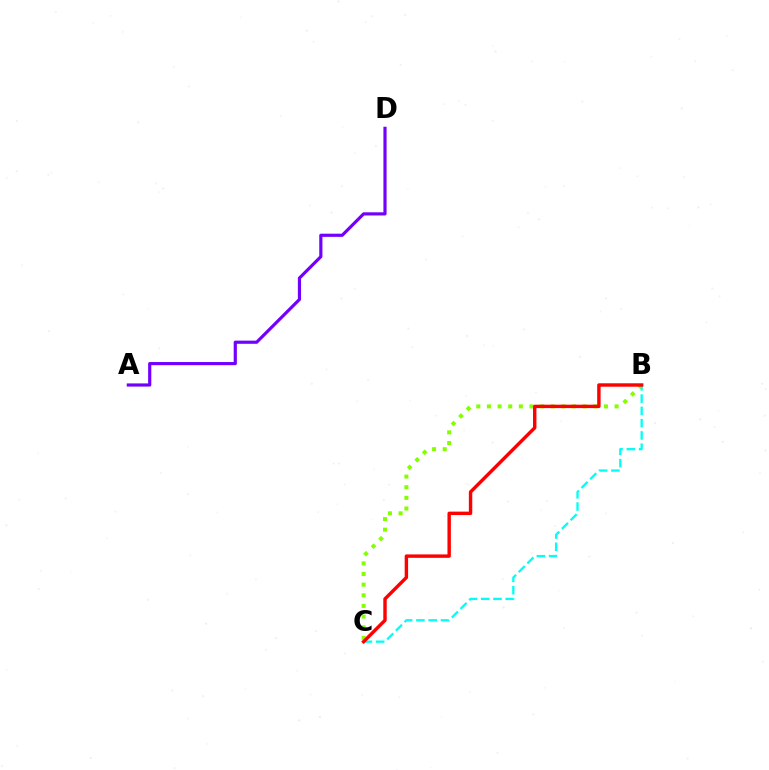{('B', 'C'): [{'color': '#84ff00', 'line_style': 'dotted', 'thickness': 2.89}, {'color': '#00fff6', 'line_style': 'dashed', 'thickness': 1.67}, {'color': '#ff0000', 'line_style': 'solid', 'thickness': 2.46}], ('A', 'D'): [{'color': '#7200ff', 'line_style': 'solid', 'thickness': 2.28}]}